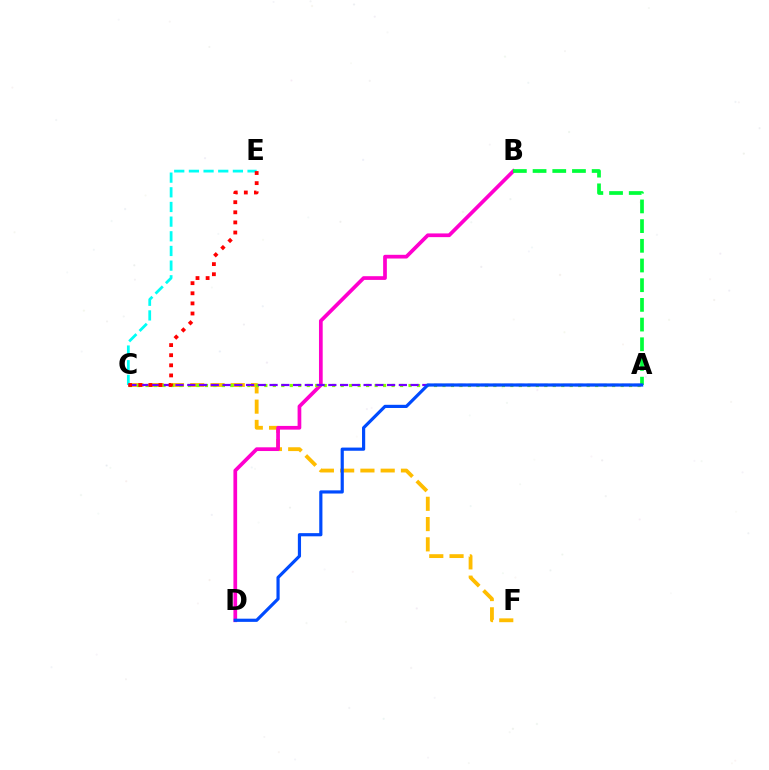{('C', 'F'): [{'color': '#ffbd00', 'line_style': 'dashed', 'thickness': 2.75}], ('B', 'D'): [{'color': '#ff00cf', 'line_style': 'solid', 'thickness': 2.67}], ('A', 'B'): [{'color': '#00ff39', 'line_style': 'dashed', 'thickness': 2.68}], ('A', 'C'): [{'color': '#84ff00', 'line_style': 'dotted', 'thickness': 2.3}, {'color': '#7200ff', 'line_style': 'dashed', 'thickness': 1.6}], ('C', 'E'): [{'color': '#00fff6', 'line_style': 'dashed', 'thickness': 1.99}, {'color': '#ff0000', 'line_style': 'dotted', 'thickness': 2.75}], ('A', 'D'): [{'color': '#004bff', 'line_style': 'solid', 'thickness': 2.29}]}